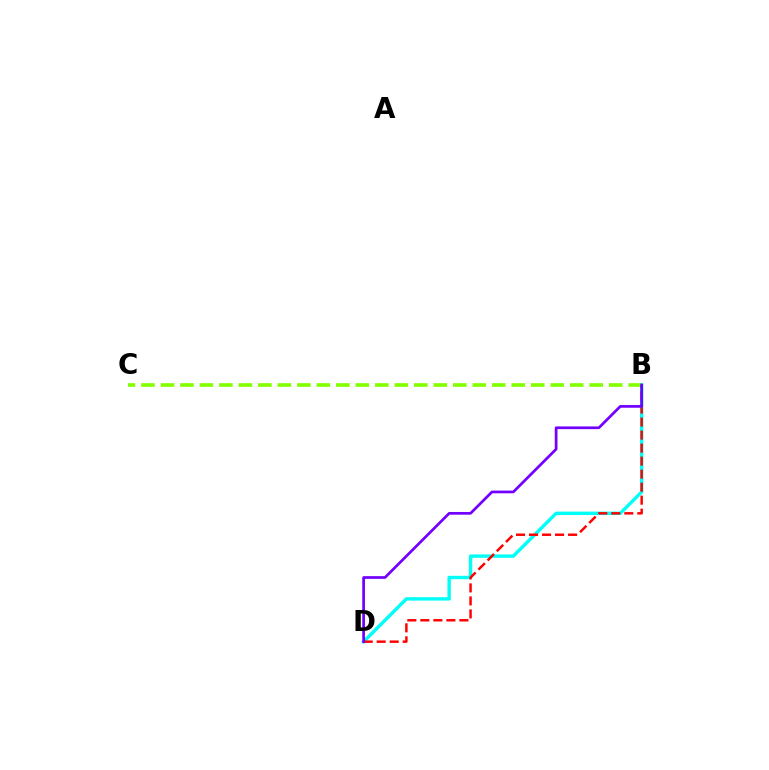{('B', 'C'): [{'color': '#84ff00', 'line_style': 'dashed', 'thickness': 2.65}], ('B', 'D'): [{'color': '#00fff6', 'line_style': 'solid', 'thickness': 2.45}, {'color': '#ff0000', 'line_style': 'dashed', 'thickness': 1.77}, {'color': '#7200ff', 'line_style': 'solid', 'thickness': 1.95}]}